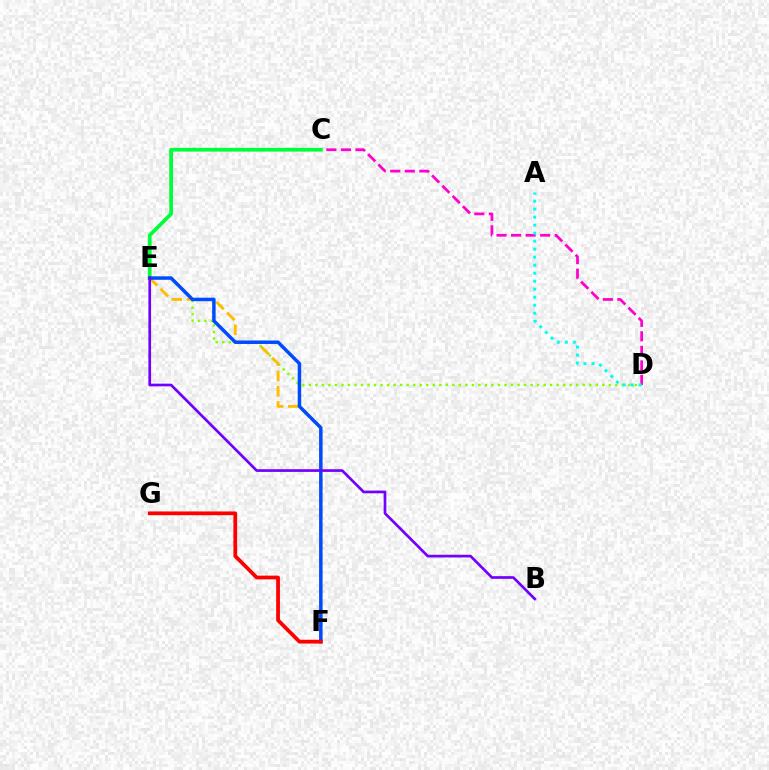{('D', 'E'): [{'color': '#84ff00', 'line_style': 'dotted', 'thickness': 1.77}], ('E', 'F'): [{'color': '#ffbd00', 'line_style': 'dashed', 'thickness': 2.07}, {'color': '#004bff', 'line_style': 'solid', 'thickness': 2.5}], ('C', 'D'): [{'color': '#ff00cf', 'line_style': 'dashed', 'thickness': 1.98}], ('C', 'E'): [{'color': '#00ff39', 'line_style': 'solid', 'thickness': 2.7}], ('F', 'G'): [{'color': '#ff0000', 'line_style': 'solid', 'thickness': 2.71}], ('A', 'D'): [{'color': '#00fff6', 'line_style': 'dotted', 'thickness': 2.18}], ('B', 'E'): [{'color': '#7200ff', 'line_style': 'solid', 'thickness': 1.94}]}